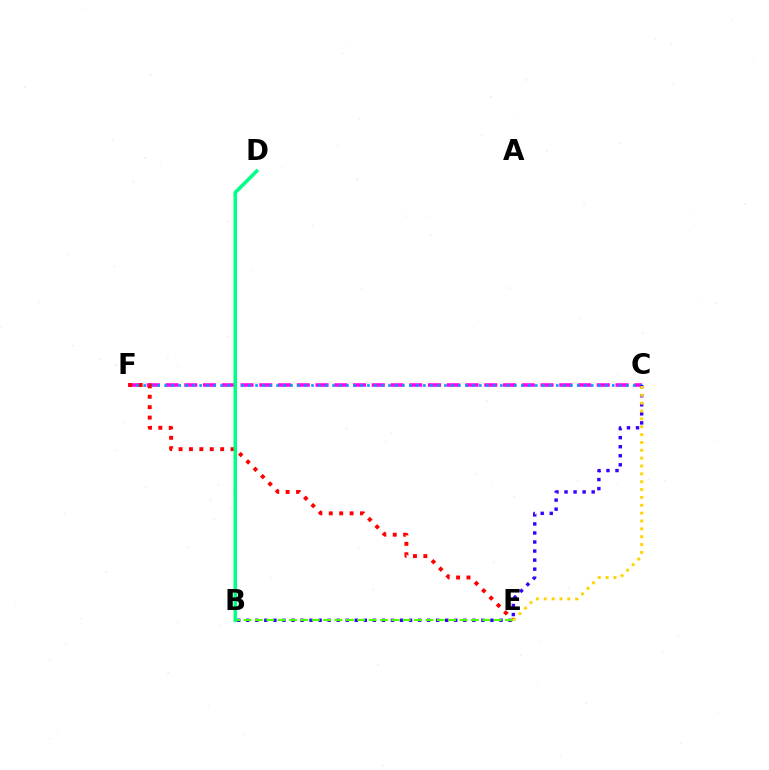{('C', 'F'): [{'color': '#ff00ed', 'line_style': 'dashed', 'thickness': 2.55}, {'color': '#009eff', 'line_style': 'dotted', 'thickness': 1.9}], ('E', 'F'): [{'color': '#ff0000', 'line_style': 'dotted', 'thickness': 2.83}], ('B', 'C'): [{'color': '#3700ff', 'line_style': 'dotted', 'thickness': 2.46}], ('B', 'E'): [{'color': '#4fff00', 'line_style': 'dashed', 'thickness': 1.54}], ('C', 'E'): [{'color': '#ffd500', 'line_style': 'dotted', 'thickness': 2.13}], ('B', 'D'): [{'color': '#00ff86', 'line_style': 'solid', 'thickness': 2.56}]}